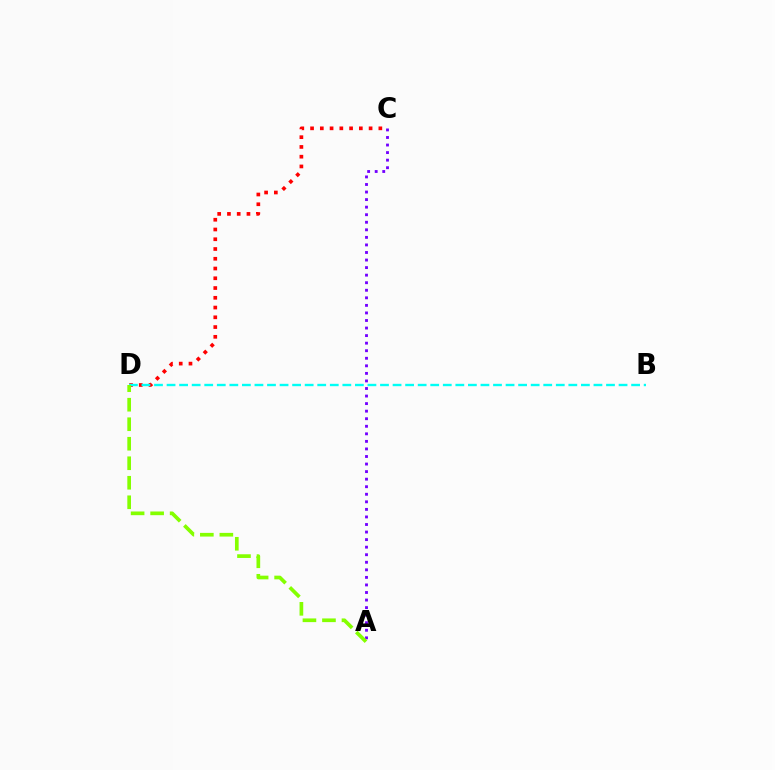{('A', 'C'): [{'color': '#7200ff', 'line_style': 'dotted', 'thickness': 2.05}], ('C', 'D'): [{'color': '#ff0000', 'line_style': 'dotted', 'thickness': 2.65}], ('B', 'D'): [{'color': '#00fff6', 'line_style': 'dashed', 'thickness': 1.71}], ('A', 'D'): [{'color': '#84ff00', 'line_style': 'dashed', 'thickness': 2.65}]}